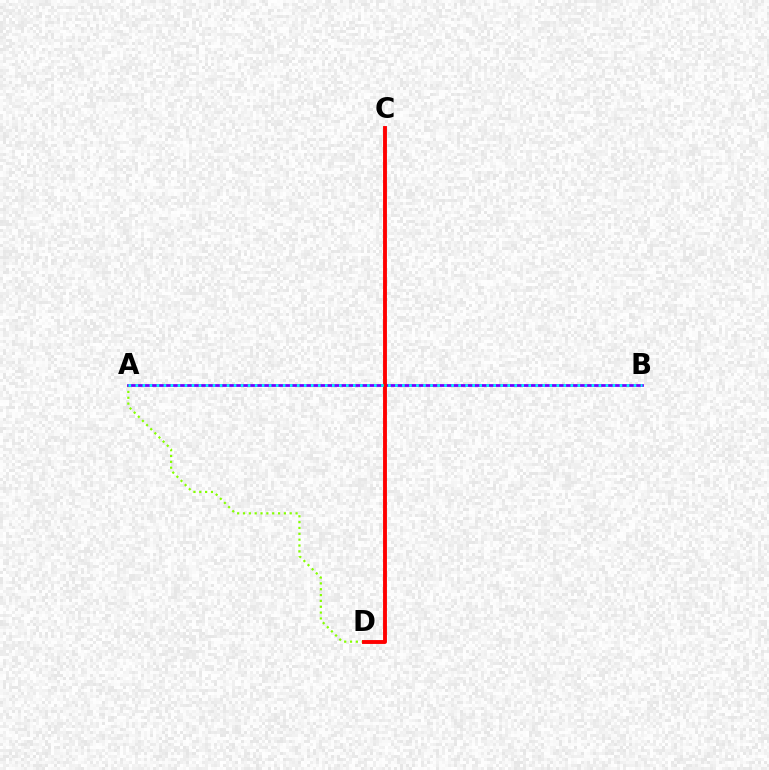{('A', 'D'): [{'color': '#84ff00', 'line_style': 'dotted', 'thickness': 1.59}], ('A', 'B'): [{'color': '#7200ff', 'line_style': 'solid', 'thickness': 2.0}, {'color': '#00fff6', 'line_style': 'dotted', 'thickness': 1.91}], ('C', 'D'): [{'color': '#ff0000', 'line_style': 'solid', 'thickness': 2.79}]}